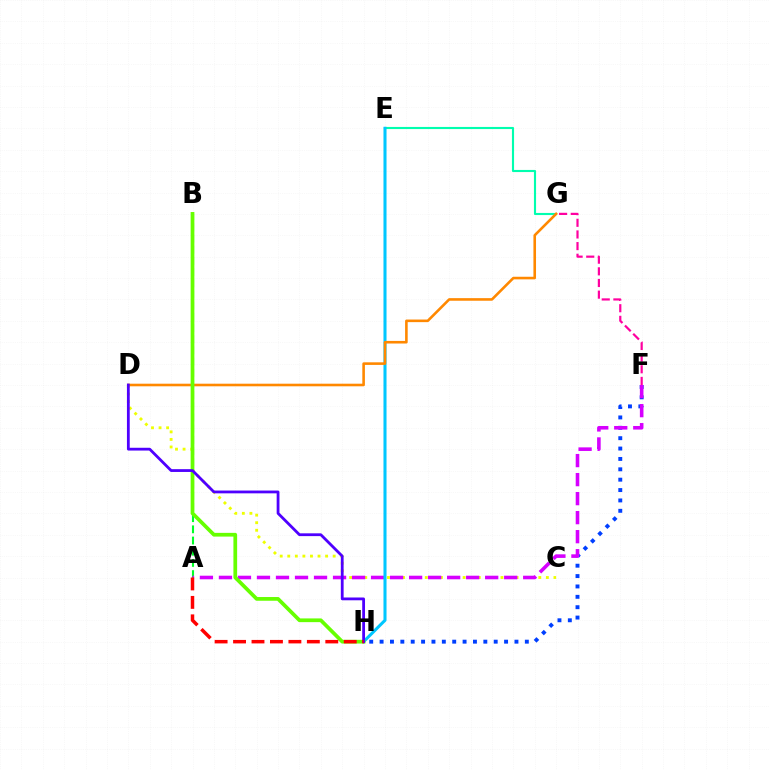{('F', 'H'): [{'color': '#003fff', 'line_style': 'dotted', 'thickness': 2.82}], ('F', 'G'): [{'color': '#ff00a0', 'line_style': 'dashed', 'thickness': 1.58}], ('E', 'G'): [{'color': '#00ffaf', 'line_style': 'solid', 'thickness': 1.53}], ('A', 'B'): [{'color': '#00ff27', 'line_style': 'dashed', 'thickness': 1.52}], ('C', 'D'): [{'color': '#eeff00', 'line_style': 'dotted', 'thickness': 2.06}], ('A', 'F'): [{'color': '#d600ff', 'line_style': 'dashed', 'thickness': 2.58}], ('E', 'H'): [{'color': '#00c7ff', 'line_style': 'solid', 'thickness': 2.2}], ('D', 'G'): [{'color': '#ff8800', 'line_style': 'solid', 'thickness': 1.87}], ('B', 'H'): [{'color': '#66ff00', 'line_style': 'solid', 'thickness': 2.68}], ('D', 'H'): [{'color': '#4f00ff', 'line_style': 'solid', 'thickness': 2.01}], ('A', 'H'): [{'color': '#ff0000', 'line_style': 'dashed', 'thickness': 2.51}]}